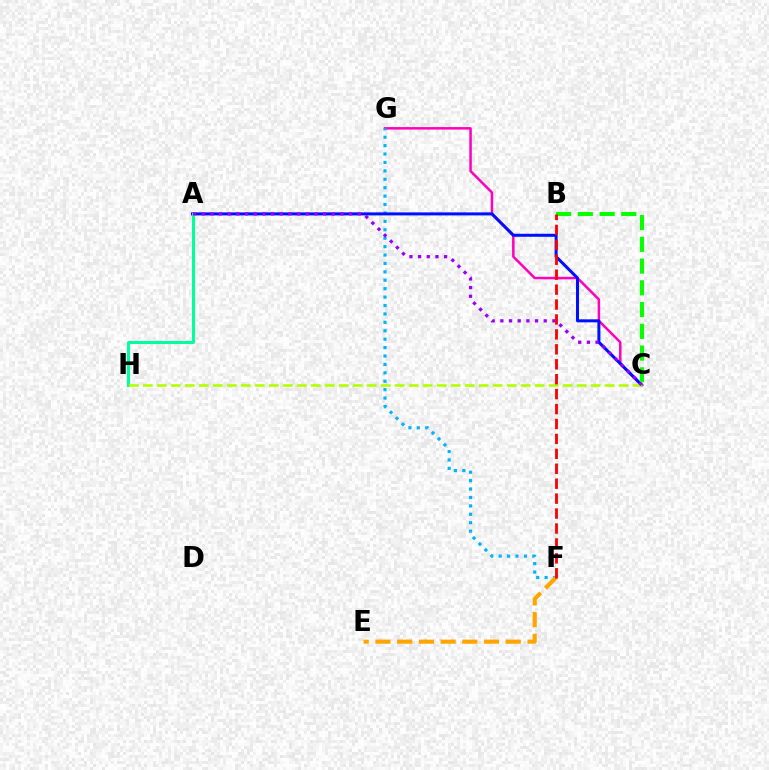{('C', 'G'): [{'color': '#ff00bd', 'line_style': 'solid', 'thickness': 1.81}], ('F', 'G'): [{'color': '#00b5ff', 'line_style': 'dotted', 'thickness': 2.29}], ('E', 'F'): [{'color': '#ffa500', 'line_style': 'dashed', 'thickness': 2.95}], ('A', 'C'): [{'color': '#0010ff', 'line_style': 'solid', 'thickness': 2.17}, {'color': '#9b00ff', 'line_style': 'dotted', 'thickness': 2.36}], ('A', 'H'): [{'color': '#00ff9d', 'line_style': 'solid', 'thickness': 2.18}], ('C', 'H'): [{'color': '#b3ff00', 'line_style': 'dashed', 'thickness': 1.9}], ('B', 'C'): [{'color': '#08ff00', 'line_style': 'dashed', 'thickness': 2.95}], ('B', 'F'): [{'color': '#ff0000', 'line_style': 'dashed', 'thickness': 2.03}]}